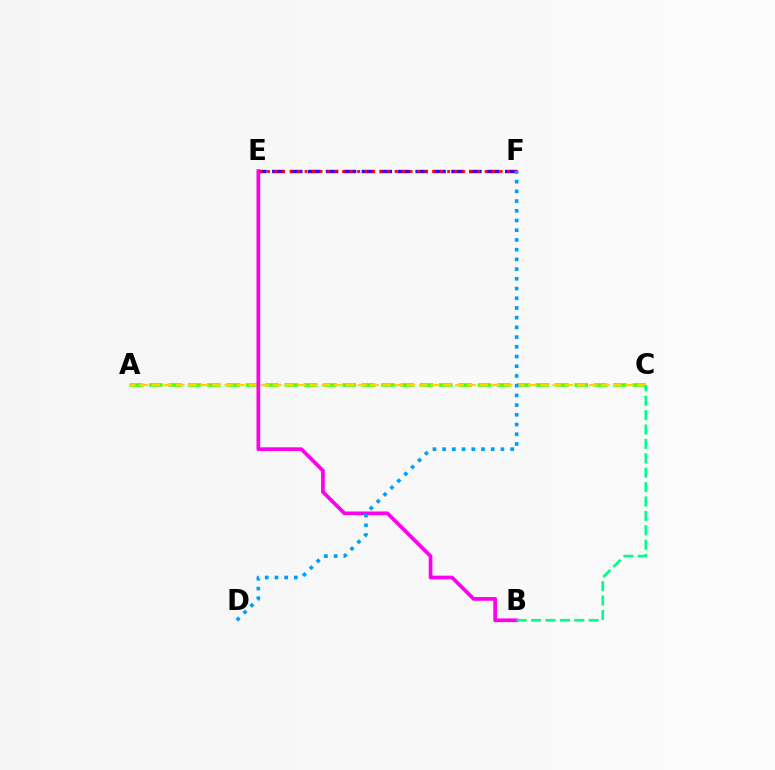{('A', 'C'): [{'color': '#4fff00', 'line_style': 'dashed', 'thickness': 2.63}, {'color': '#ffd500', 'line_style': 'dashed', 'thickness': 1.65}], ('E', 'F'): [{'color': '#3700ff', 'line_style': 'dashed', 'thickness': 2.43}, {'color': '#ff0000', 'line_style': 'dotted', 'thickness': 2.04}], ('B', 'E'): [{'color': '#ff00ed', 'line_style': 'solid', 'thickness': 2.67}], ('B', 'C'): [{'color': '#00ff86', 'line_style': 'dashed', 'thickness': 1.96}], ('D', 'F'): [{'color': '#009eff', 'line_style': 'dotted', 'thickness': 2.64}]}